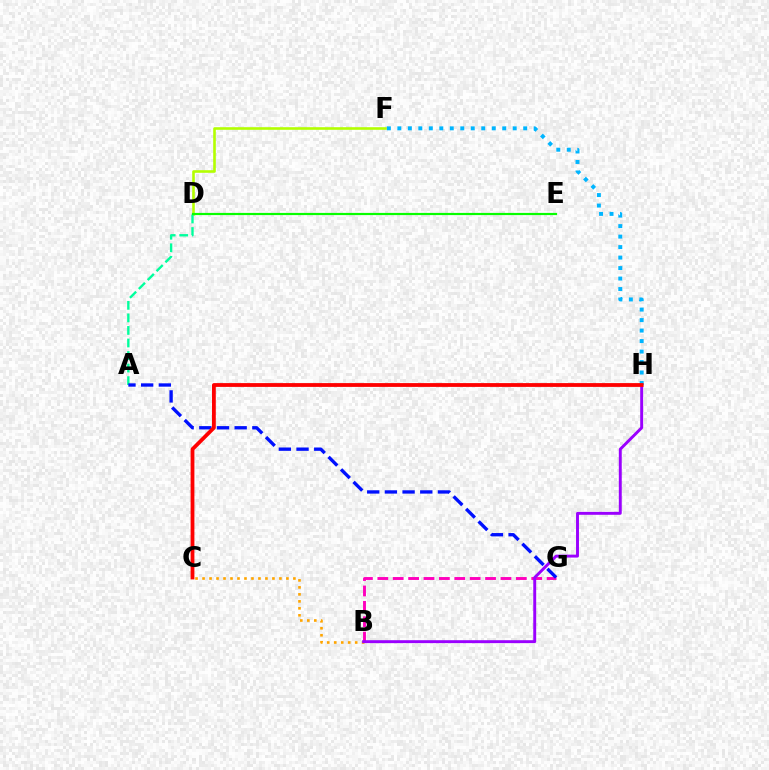{('D', 'F'): [{'color': '#b3ff00', 'line_style': 'solid', 'thickness': 1.88}], ('B', 'C'): [{'color': '#ffa500', 'line_style': 'dotted', 'thickness': 1.9}], ('B', 'G'): [{'color': '#ff00bd', 'line_style': 'dashed', 'thickness': 2.09}], ('A', 'D'): [{'color': '#00ff9d', 'line_style': 'dashed', 'thickness': 1.7}], ('A', 'G'): [{'color': '#0010ff', 'line_style': 'dashed', 'thickness': 2.4}], ('B', 'H'): [{'color': '#9b00ff', 'line_style': 'solid', 'thickness': 2.11}], ('F', 'H'): [{'color': '#00b5ff', 'line_style': 'dotted', 'thickness': 2.85}], ('D', 'E'): [{'color': '#08ff00', 'line_style': 'solid', 'thickness': 1.58}], ('C', 'H'): [{'color': '#ff0000', 'line_style': 'solid', 'thickness': 2.73}]}